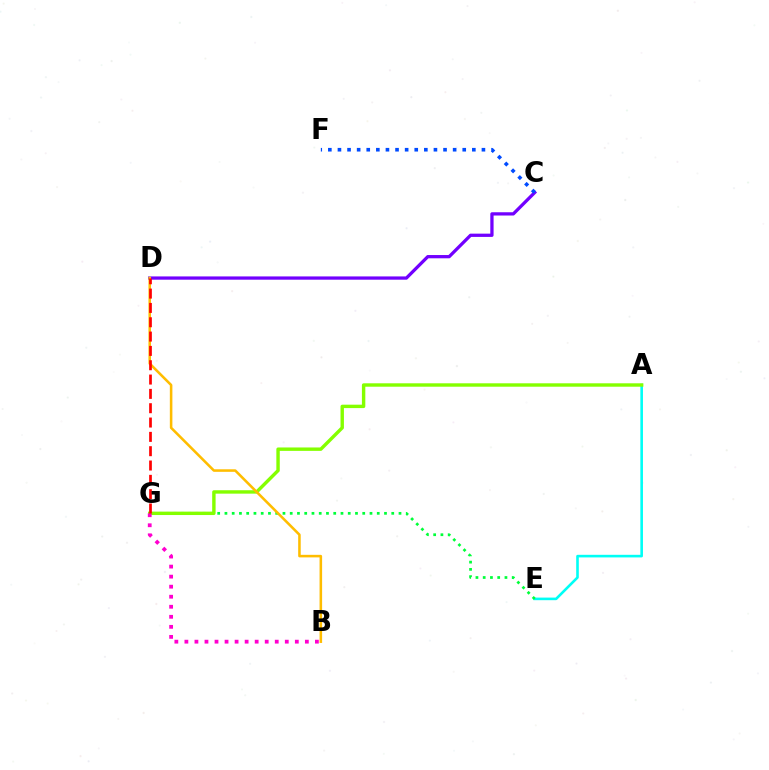{('A', 'E'): [{'color': '#00fff6', 'line_style': 'solid', 'thickness': 1.88}], ('E', 'G'): [{'color': '#00ff39', 'line_style': 'dotted', 'thickness': 1.97}], ('C', 'D'): [{'color': '#7200ff', 'line_style': 'solid', 'thickness': 2.35}], ('A', 'G'): [{'color': '#84ff00', 'line_style': 'solid', 'thickness': 2.45}], ('C', 'F'): [{'color': '#004bff', 'line_style': 'dotted', 'thickness': 2.61}], ('B', 'G'): [{'color': '#ff00cf', 'line_style': 'dotted', 'thickness': 2.73}], ('B', 'D'): [{'color': '#ffbd00', 'line_style': 'solid', 'thickness': 1.84}], ('D', 'G'): [{'color': '#ff0000', 'line_style': 'dashed', 'thickness': 1.95}]}